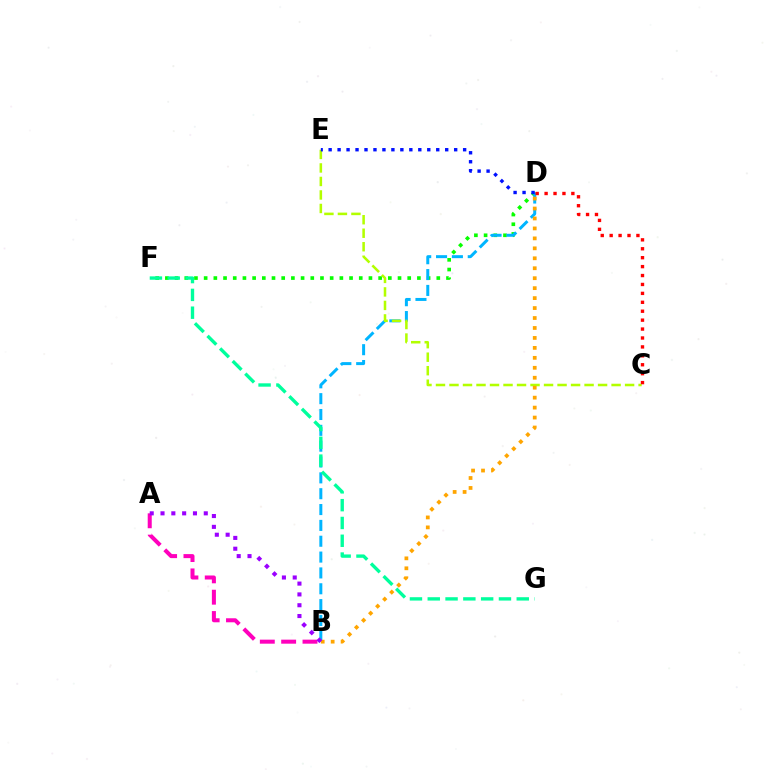{('D', 'F'): [{'color': '#08ff00', 'line_style': 'dotted', 'thickness': 2.63}], ('B', 'D'): [{'color': '#00b5ff', 'line_style': 'dashed', 'thickness': 2.15}, {'color': '#ffa500', 'line_style': 'dotted', 'thickness': 2.7}], ('C', 'E'): [{'color': '#b3ff00', 'line_style': 'dashed', 'thickness': 1.83}], ('A', 'B'): [{'color': '#ff00bd', 'line_style': 'dashed', 'thickness': 2.9}, {'color': '#9b00ff', 'line_style': 'dotted', 'thickness': 2.94}], ('F', 'G'): [{'color': '#00ff9d', 'line_style': 'dashed', 'thickness': 2.42}], ('C', 'D'): [{'color': '#ff0000', 'line_style': 'dotted', 'thickness': 2.42}], ('D', 'E'): [{'color': '#0010ff', 'line_style': 'dotted', 'thickness': 2.44}]}